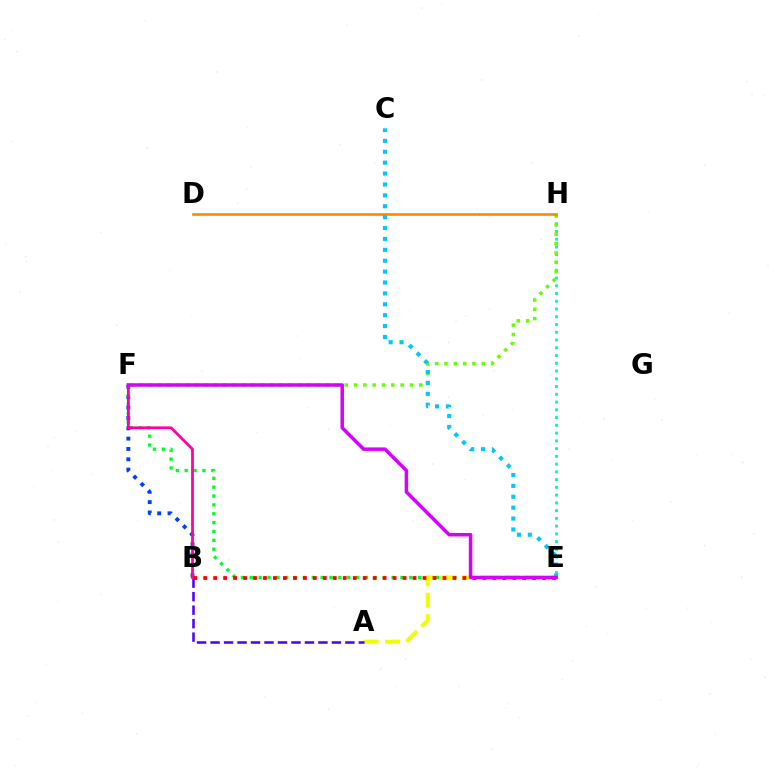{('E', 'H'): [{'color': '#00ffaf', 'line_style': 'dotted', 'thickness': 2.11}], ('B', 'F'): [{'color': '#003fff', 'line_style': 'dotted', 'thickness': 2.81}, {'color': '#ff00a0', 'line_style': 'solid', 'thickness': 1.98}], ('E', 'F'): [{'color': '#00ff27', 'line_style': 'dotted', 'thickness': 2.41}, {'color': '#d600ff', 'line_style': 'solid', 'thickness': 2.52}], ('F', 'H'): [{'color': '#66ff00', 'line_style': 'dotted', 'thickness': 2.53}], ('A', 'E'): [{'color': '#eeff00', 'line_style': 'dashed', 'thickness': 2.91}], ('A', 'B'): [{'color': '#4f00ff', 'line_style': 'dashed', 'thickness': 1.83}], ('B', 'E'): [{'color': '#ff0000', 'line_style': 'dotted', 'thickness': 2.71}], ('D', 'H'): [{'color': '#ff8800', 'line_style': 'solid', 'thickness': 1.9}], ('C', 'E'): [{'color': '#00c7ff', 'line_style': 'dotted', 'thickness': 2.96}]}